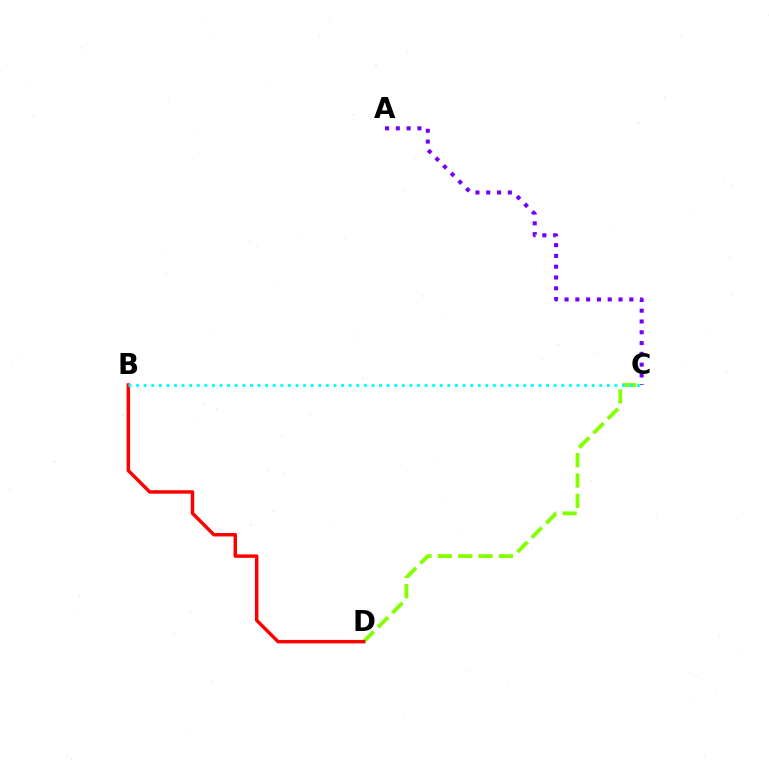{('C', 'D'): [{'color': '#84ff00', 'line_style': 'dashed', 'thickness': 2.77}], ('A', 'C'): [{'color': '#7200ff', 'line_style': 'dotted', 'thickness': 2.93}], ('B', 'D'): [{'color': '#ff0000', 'line_style': 'solid', 'thickness': 2.49}], ('B', 'C'): [{'color': '#00fff6', 'line_style': 'dotted', 'thickness': 2.06}]}